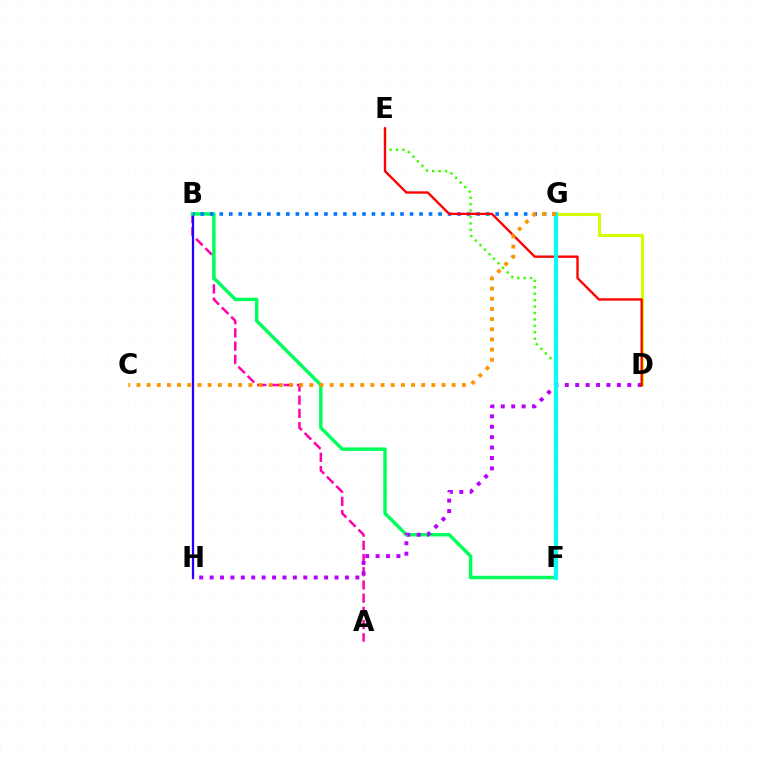{('A', 'B'): [{'color': '#ff00ac', 'line_style': 'dashed', 'thickness': 1.79}], ('B', 'H'): [{'color': '#2500ff', 'line_style': 'solid', 'thickness': 1.63}], ('B', 'F'): [{'color': '#00ff5c', 'line_style': 'solid', 'thickness': 2.48}], ('B', 'G'): [{'color': '#0074ff', 'line_style': 'dotted', 'thickness': 2.58}], ('D', 'G'): [{'color': '#d1ff00', 'line_style': 'solid', 'thickness': 2.23}], ('D', 'H'): [{'color': '#b900ff', 'line_style': 'dotted', 'thickness': 2.83}], ('E', 'F'): [{'color': '#3dff00', 'line_style': 'dotted', 'thickness': 1.75}], ('D', 'E'): [{'color': '#ff0000', 'line_style': 'solid', 'thickness': 1.7}], ('F', 'G'): [{'color': '#00fff6', 'line_style': 'solid', 'thickness': 2.93}], ('C', 'G'): [{'color': '#ff9400', 'line_style': 'dotted', 'thickness': 2.76}]}